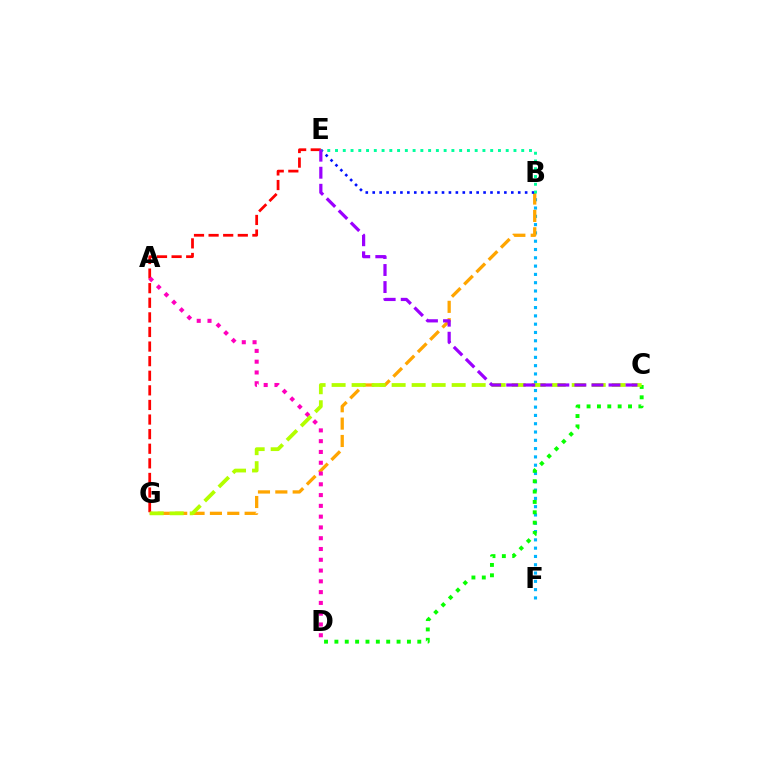{('B', 'F'): [{'color': '#00b5ff', 'line_style': 'dotted', 'thickness': 2.25}], ('B', 'G'): [{'color': '#ffa500', 'line_style': 'dashed', 'thickness': 2.36}], ('B', 'E'): [{'color': '#0010ff', 'line_style': 'dotted', 'thickness': 1.88}, {'color': '#00ff9d', 'line_style': 'dotted', 'thickness': 2.11}], ('E', 'G'): [{'color': '#ff0000', 'line_style': 'dashed', 'thickness': 1.98}], ('C', 'D'): [{'color': '#08ff00', 'line_style': 'dotted', 'thickness': 2.82}], ('A', 'D'): [{'color': '#ff00bd', 'line_style': 'dotted', 'thickness': 2.93}], ('C', 'G'): [{'color': '#b3ff00', 'line_style': 'dashed', 'thickness': 2.72}], ('C', 'E'): [{'color': '#9b00ff', 'line_style': 'dashed', 'thickness': 2.32}]}